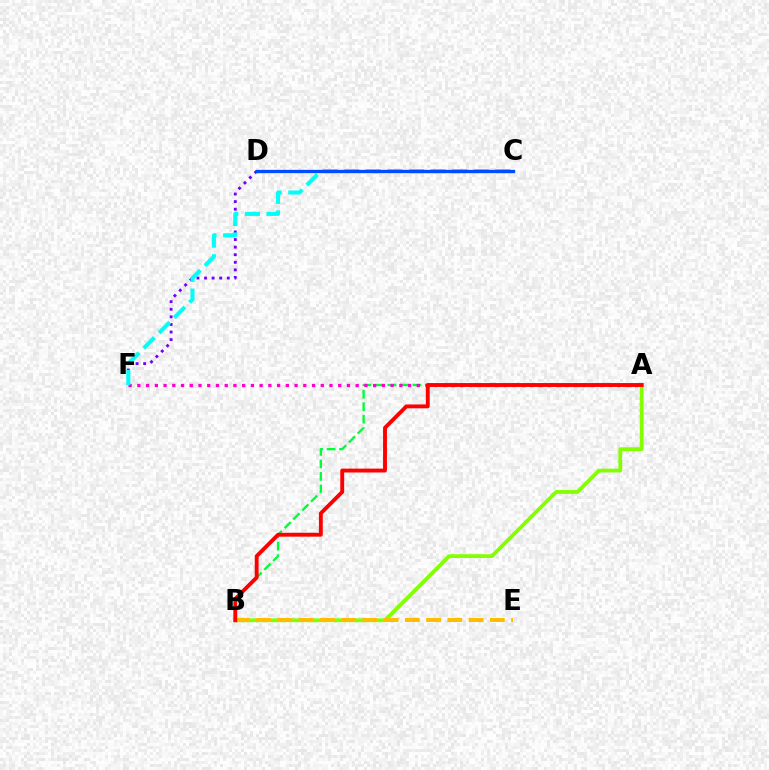{('A', 'B'): [{'color': '#00ff39', 'line_style': 'dashed', 'thickness': 1.7}, {'color': '#84ff00', 'line_style': 'solid', 'thickness': 2.72}, {'color': '#ff0000', 'line_style': 'solid', 'thickness': 2.79}], ('D', 'F'): [{'color': '#7200ff', 'line_style': 'dotted', 'thickness': 2.06}], ('A', 'F'): [{'color': '#ff00cf', 'line_style': 'dotted', 'thickness': 2.37}], ('C', 'F'): [{'color': '#00fff6', 'line_style': 'dashed', 'thickness': 2.93}], ('B', 'E'): [{'color': '#ffbd00', 'line_style': 'dashed', 'thickness': 2.89}], ('C', 'D'): [{'color': '#004bff', 'line_style': 'solid', 'thickness': 2.39}]}